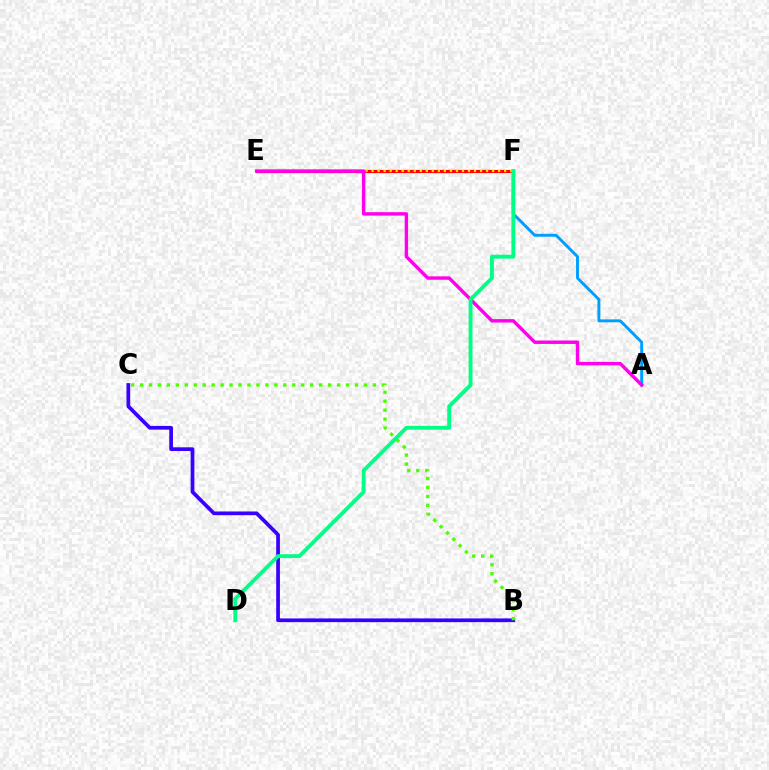{('E', 'F'): [{'color': '#ff0000', 'line_style': 'solid', 'thickness': 2.29}, {'color': '#ffd500', 'line_style': 'dotted', 'thickness': 1.64}], ('A', 'F'): [{'color': '#009eff', 'line_style': 'solid', 'thickness': 2.1}], ('B', 'C'): [{'color': '#3700ff', 'line_style': 'solid', 'thickness': 2.68}, {'color': '#4fff00', 'line_style': 'dotted', 'thickness': 2.43}], ('A', 'E'): [{'color': '#ff00ed', 'line_style': 'solid', 'thickness': 2.46}], ('D', 'F'): [{'color': '#00ff86', 'line_style': 'solid', 'thickness': 2.8}]}